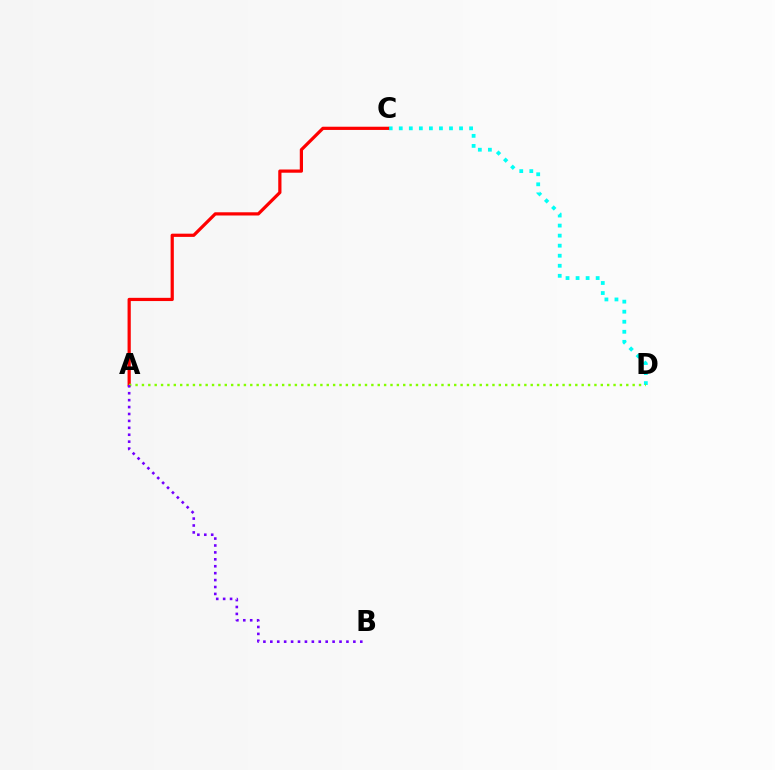{('C', 'D'): [{'color': '#00fff6', 'line_style': 'dotted', 'thickness': 2.73}], ('A', 'C'): [{'color': '#ff0000', 'line_style': 'solid', 'thickness': 2.31}], ('A', 'D'): [{'color': '#84ff00', 'line_style': 'dotted', 'thickness': 1.73}], ('A', 'B'): [{'color': '#7200ff', 'line_style': 'dotted', 'thickness': 1.88}]}